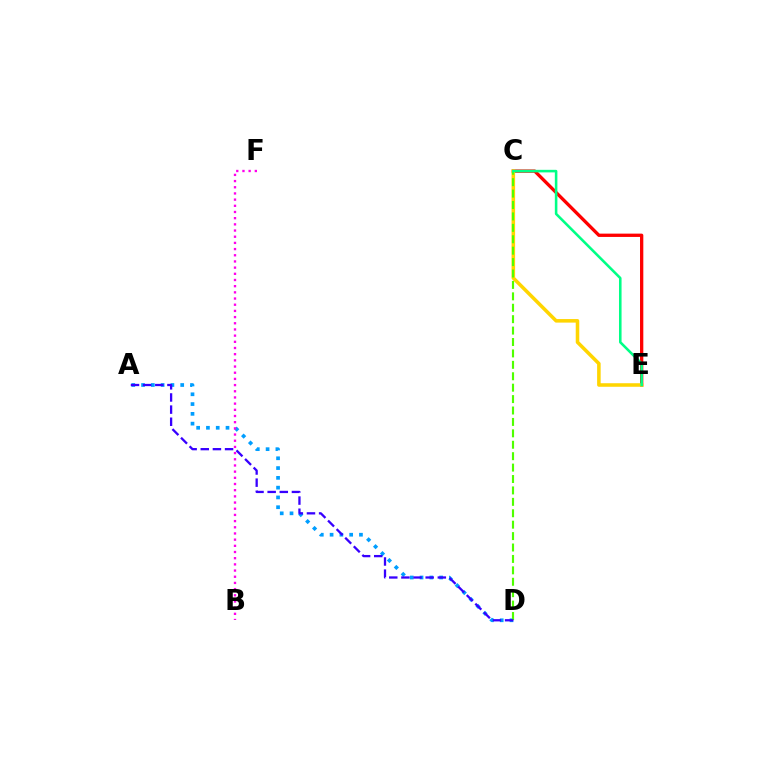{('A', 'D'): [{'color': '#009eff', 'line_style': 'dotted', 'thickness': 2.66}, {'color': '#3700ff', 'line_style': 'dashed', 'thickness': 1.65}], ('C', 'E'): [{'color': '#ff0000', 'line_style': 'solid', 'thickness': 2.38}, {'color': '#ffd500', 'line_style': 'solid', 'thickness': 2.55}, {'color': '#00ff86', 'line_style': 'solid', 'thickness': 1.85}], ('C', 'D'): [{'color': '#4fff00', 'line_style': 'dashed', 'thickness': 1.55}], ('B', 'F'): [{'color': '#ff00ed', 'line_style': 'dotted', 'thickness': 1.68}]}